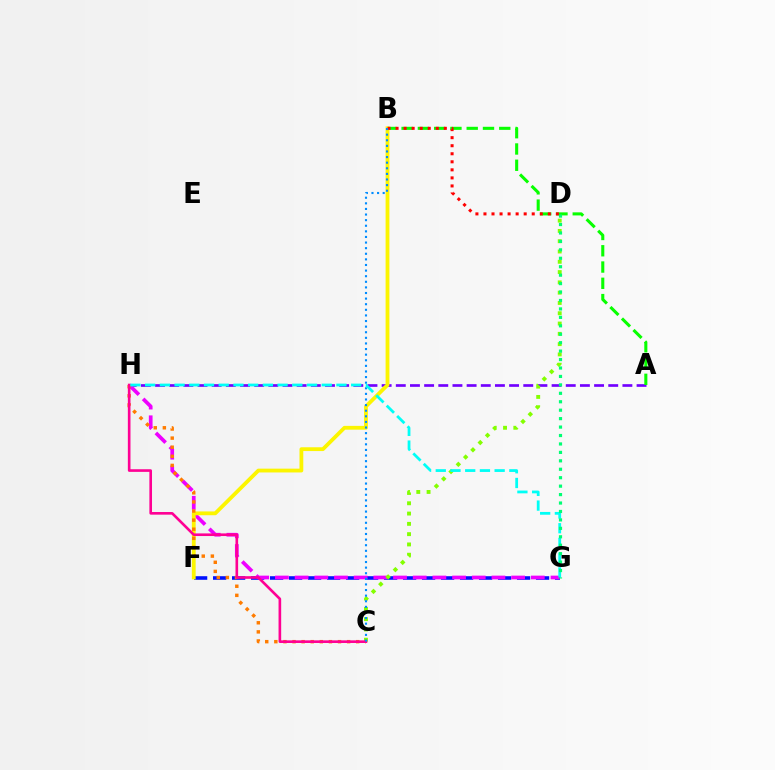{('F', 'G'): [{'color': '#0010ff', 'line_style': 'dashed', 'thickness': 2.58}], ('A', 'H'): [{'color': '#7200ff', 'line_style': 'dashed', 'thickness': 1.92}], ('A', 'B'): [{'color': '#08ff00', 'line_style': 'dashed', 'thickness': 2.21}], ('G', 'H'): [{'color': '#ee00ff', 'line_style': 'dashed', 'thickness': 2.67}, {'color': '#00fff6', 'line_style': 'dashed', 'thickness': 2.0}], ('B', 'F'): [{'color': '#fcf500', 'line_style': 'solid', 'thickness': 2.74}], ('C', 'H'): [{'color': '#ff7c00', 'line_style': 'dotted', 'thickness': 2.47}, {'color': '#ff0094', 'line_style': 'solid', 'thickness': 1.9}], ('B', 'D'): [{'color': '#ff0000', 'line_style': 'dotted', 'thickness': 2.19}], ('C', 'D'): [{'color': '#84ff00', 'line_style': 'dotted', 'thickness': 2.8}], ('B', 'C'): [{'color': '#008cff', 'line_style': 'dotted', 'thickness': 1.52}], ('D', 'G'): [{'color': '#00ff74', 'line_style': 'dotted', 'thickness': 2.29}]}